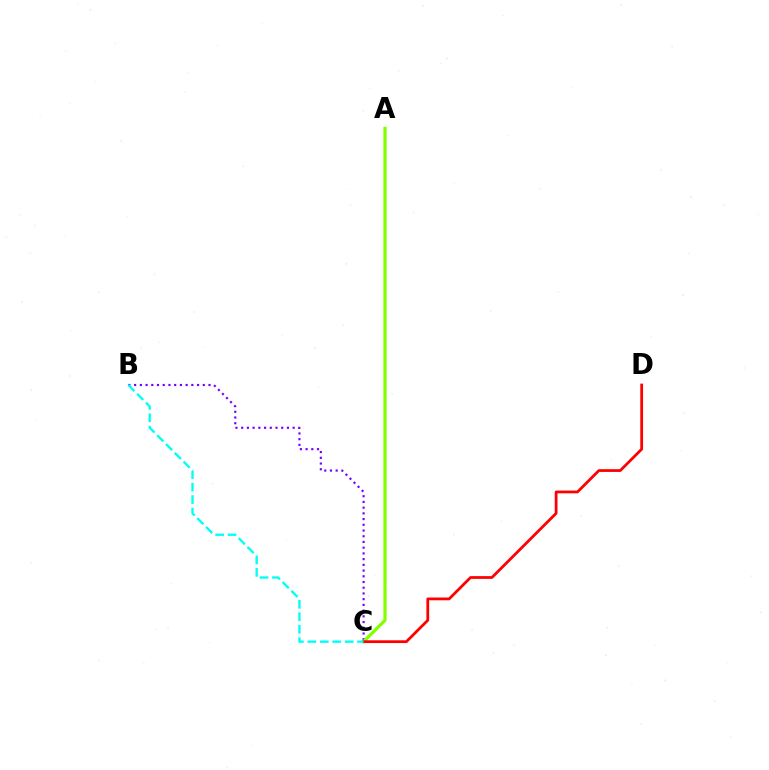{('B', 'C'): [{'color': '#7200ff', 'line_style': 'dotted', 'thickness': 1.55}, {'color': '#00fff6', 'line_style': 'dashed', 'thickness': 1.69}], ('A', 'C'): [{'color': '#84ff00', 'line_style': 'solid', 'thickness': 2.33}], ('C', 'D'): [{'color': '#ff0000', 'line_style': 'solid', 'thickness': 1.99}]}